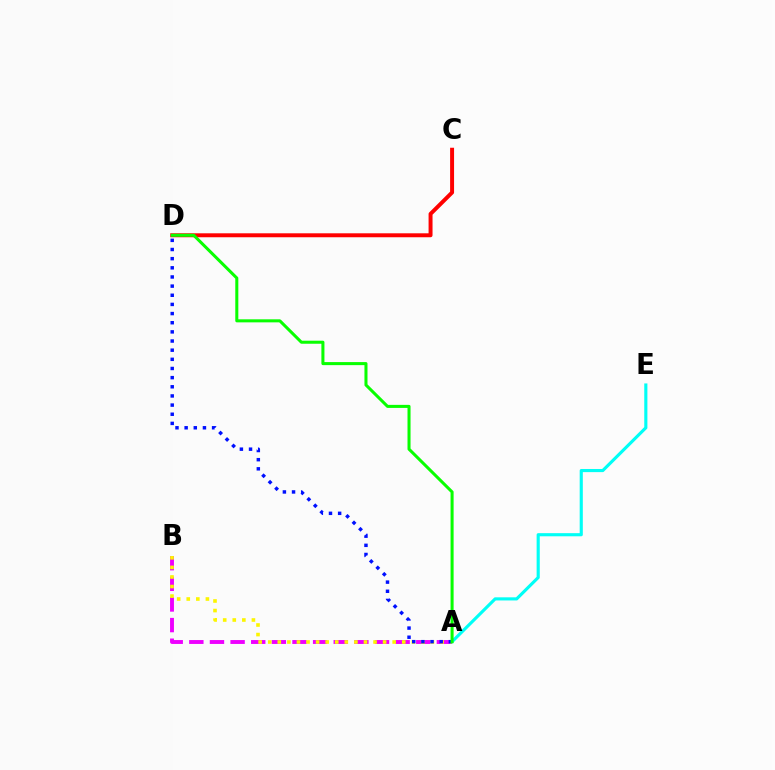{('A', 'E'): [{'color': '#00fff6', 'line_style': 'solid', 'thickness': 2.26}], ('A', 'B'): [{'color': '#ee00ff', 'line_style': 'dashed', 'thickness': 2.8}, {'color': '#fcf500', 'line_style': 'dotted', 'thickness': 2.6}], ('C', 'D'): [{'color': '#ff0000', 'line_style': 'solid', 'thickness': 2.85}], ('A', 'D'): [{'color': '#0010ff', 'line_style': 'dotted', 'thickness': 2.49}, {'color': '#08ff00', 'line_style': 'solid', 'thickness': 2.19}]}